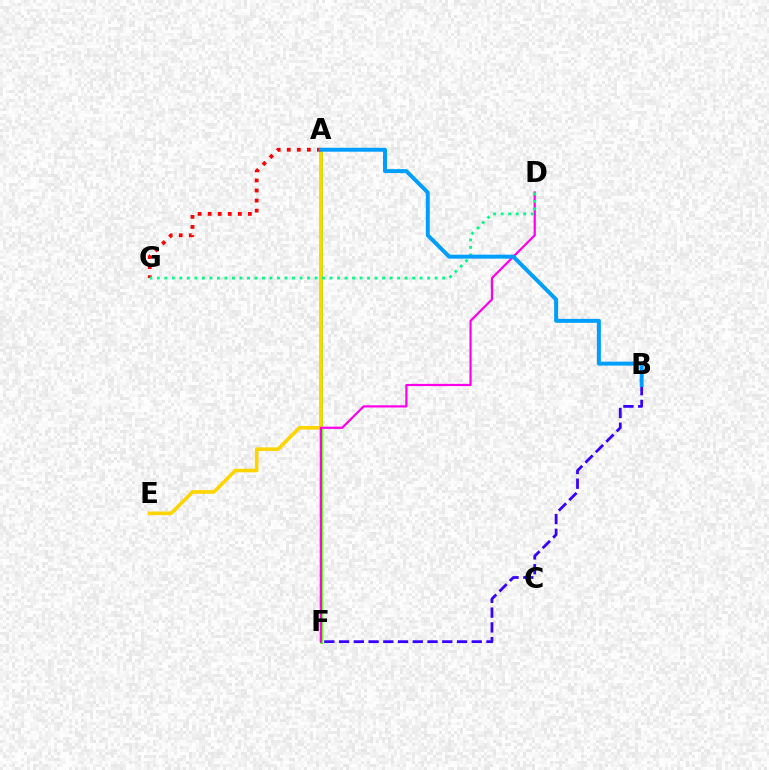{('A', 'F'): [{'color': '#4fff00', 'line_style': 'solid', 'thickness': 2.01}], ('A', 'E'): [{'color': '#ffd500', 'line_style': 'solid', 'thickness': 2.59}], ('D', 'F'): [{'color': '#ff00ed', 'line_style': 'solid', 'thickness': 1.6}], ('A', 'G'): [{'color': '#ff0000', 'line_style': 'dotted', 'thickness': 2.73}], ('B', 'F'): [{'color': '#3700ff', 'line_style': 'dashed', 'thickness': 2.0}], ('D', 'G'): [{'color': '#00ff86', 'line_style': 'dotted', 'thickness': 2.04}], ('A', 'B'): [{'color': '#009eff', 'line_style': 'solid', 'thickness': 2.85}]}